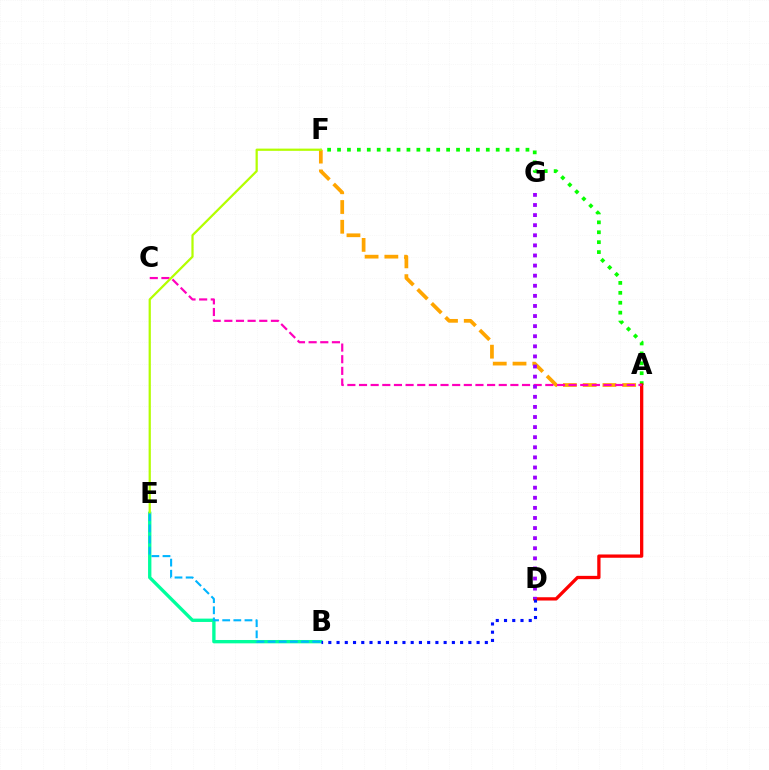{('B', 'E'): [{'color': '#00ff9d', 'line_style': 'solid', 'thickness': 2.41}, {'color': '#00b5ff', 'line_style': 'dashed', 'thickness': 1.51}], ('A', 'F'): [{'color': '#08ff00', 'line_style': 'dotted', 'thickness': 2.69}, {'color': '#ffa500', 'line_style': 'dashed', 'thickness': 2.68}], ('A', 'D'): [{'color': '#ff0000', 'line_style': 'solid', 'thickness': 2.37}], ('A', 'C'): [{'color': '#ff00bd', 'line_style': 'dashed', 'thickness': 1.58}], ('E', 'F'): [{'color': '#b3ff00', 'line_style': 'solid', 'thickness': 1.61}], ('D', 'G'): [{'color': '#9b00ff', 'line_style': 'dotted', 'thickness': 2.74}], ('B', 'D'): [{'color': '#0010ff', 'line_style': 'dotted', 'thickness': 2.24}]}